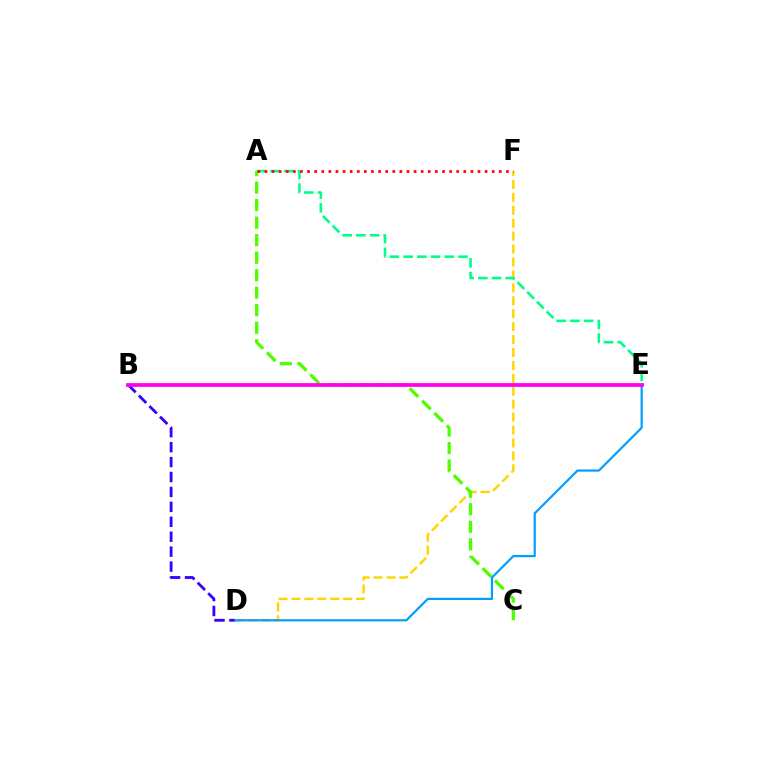{('B', 'D'): [{'color': '#3700ff', 'line_style': 'dashed', 'thickness': 2.03}], ('D', 'F'): [{'color': '#ffd500', 'line_style': 'dashed', 'thickness': 1.76}], ('D', 'E'): [{'color': '#009eff', 'line_style': 'solid', 'thickness': 1.58}], ('A', 'E'): [{'color': '#00ff86', 'line_style': 'dashed', 'thickness': 1.87}], ('A', 'C'): [{'color': '#4fff00', 'line_style': 'dashed', 'thickness': 2.38}], ('A', 'F'): [{'color': '#ff0000', 'line_style': 'dotted', 'thickness': 1.93}], ('B', 'E'): [{'color': '#ff00ed', 'line_style': 'solid', 'thickness': 2.71}]}